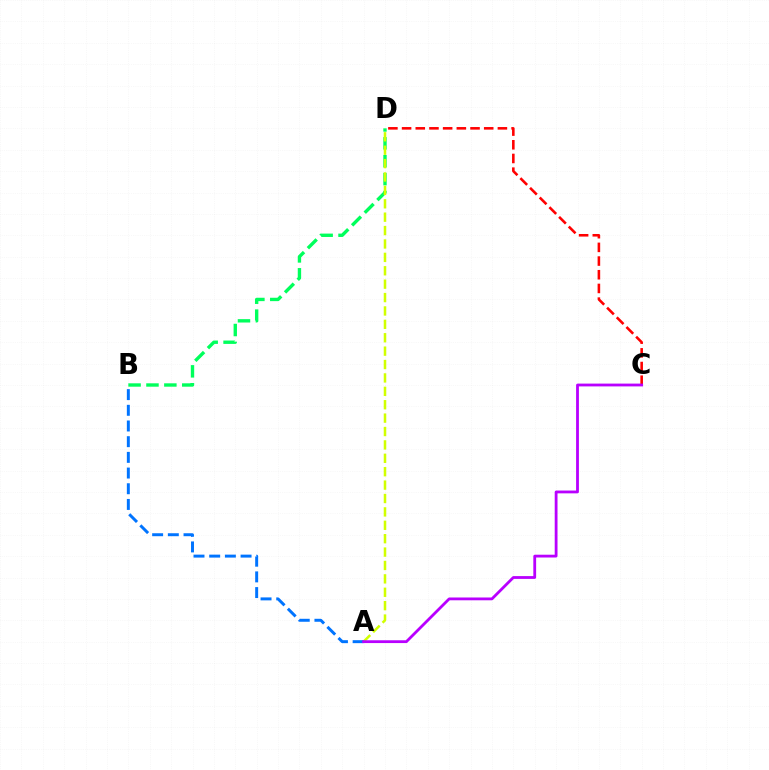{('B', 'D'): [{'color': '#00ff5c', 'line_style': 'dashed', 'thickness': 2.43}], ('A', 'D'): [{'color': '#d1ff00', 'line_style': 'dashed', 'thickness': 1.82}], ('A', 'B'): [{'color': '#0074ff', 'line_style': 'dashed', 'thickness': 2.13}], ('C', 'D'): [{'color': '#ff0000', 'line_style': 'dashed', 'thickness': 1.86}], ('A', 'C'): [{'color': '#b900ff', 'line_style': 'solid', 'thickness': 2.02}]}